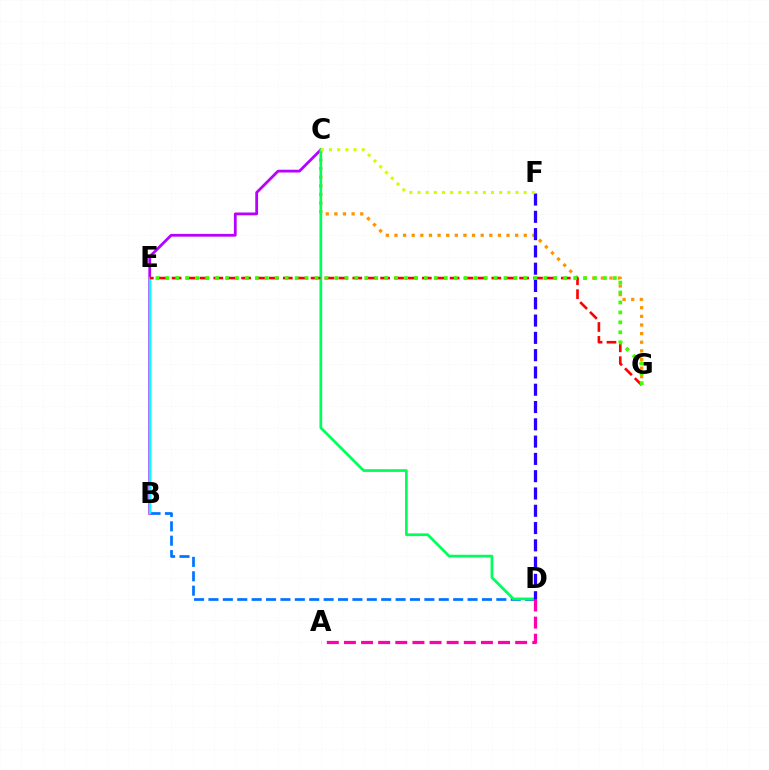{('B', 'D'): [{'color': '#0074ff', 'line_style': 'dashed', 'thickness': 1.96}], ('C', 'G'): [{'color': '#ff9400', 'line_style': 'dotted', 'thickness': 2.34}], ('B', 'C'): [{'color': '#b900ff', 'line_style': 'solid', 'thickness': 2.0}], ('C', 'D'): [{'color': '#00ff5c', 'line_style': 'solid', 'thickness': 1.96}], ('B', 'E'): [{'color': '#00fff6', 'line_style': 'solid', 'thickness': 1.7}], ('E', 'G'): [{'color': '#ff0000', 'line_style': 'dashed', 'thickness': 1.89}, {'color': '#3dff00', 'line_style': 'dotted', 'thickness': 2.7}], ('A', 'D'): [{'color': '#ff00ac', 'line_style': 'dashed', 'thickness': 2.33}], ('D', 'F'): [{'color': '#2500ff', 'line_style': 'dashed', 'thickness': 2.35}], ('C', 'F'): [{'color': '#d1ff00', 'line_style': 'dotted', 'thickness': 2.22}]}